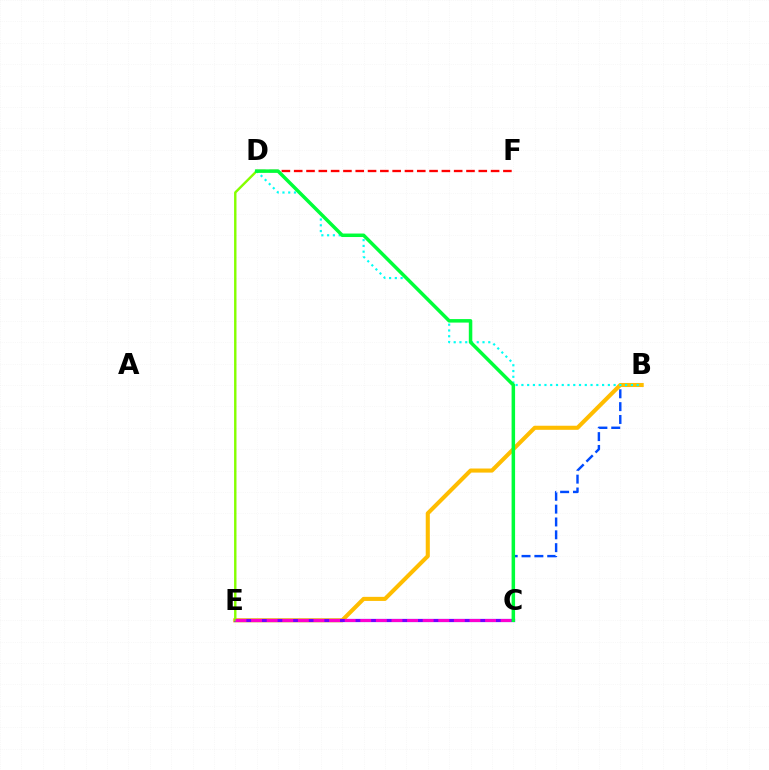{('B', 'C'): [{'color': '#004bff', 'line_style': 'dashed', 'thickness': 1.74}], ('B', 'E'): [{'color': '#ffbd00', 'line_style': 'solid', 'thickness': 2.94}], ('B', 'D'): [{'color': '#00fff6', 'line_style': 'dotted', 'thickness': 1.57}], ('D', 'F'): [{'color': '#ff0000', 'line_style': 'dashed', 'thickness': 1.67}], ('C', 'E'): [{'color': '#7200ff', 'line_style': 'solid', 'thickness': 2.33}, {'color': '#ff00cf', 'line_style': 'dashed', 'thickness': 2.12}], ('D', 'E'): [{'color': '#84ff00', 'line_style': 'solid', 'thickness': 1.74}], ('C', 'D'): [{'color': '#00ff39', 'line_style': 'solid', 'thickness': 2.52}]}